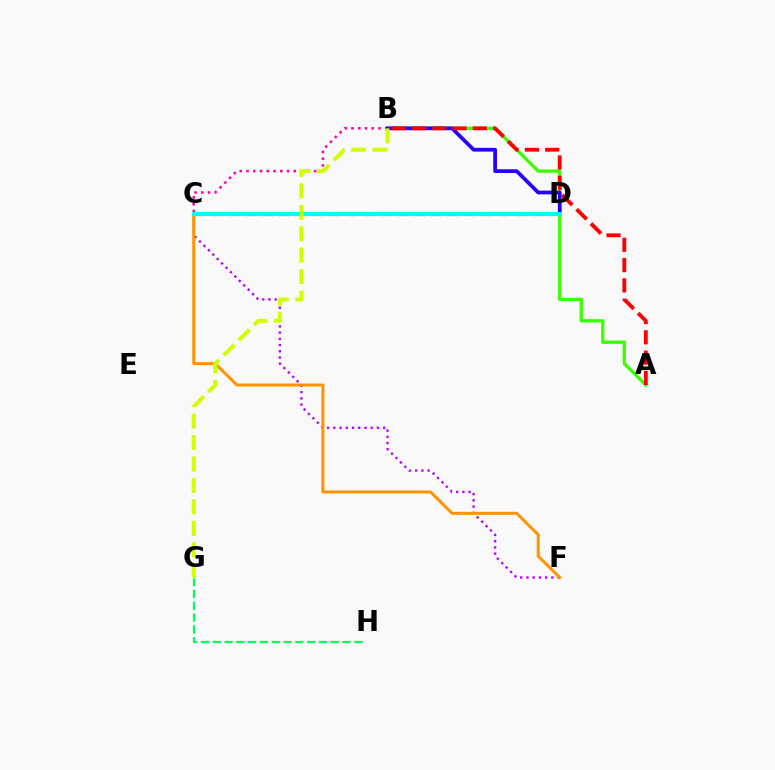{('C', 'D'): [{'color': '#0074ff', 'line_style': 'dashed', 'thickness': 2.3}, {'color': '#00fff6', 'line_style': 'solid', 'thickness': 2.83}], ('A', 'B'): [{'color': '#3dff00', 'line_style': 'solid', 'thickness': 2.39}, {'color': '#ff0000', 'line_style': 'dashed', 'thickness': 2.76}], ('G', 'H'): [{'color': '#00ff5c', 'line_style': 'dashed', 'thickness': 1.6}], ('C', 'F'): [{'color': '#b900ff', 'line_style': 'dotted', 'thickness': 1.69}, {'color': '#ff9400', 'line_style': 'solid', 'thickness': 2.17}], ('B', 'C'): [{'color': '#ff00ac', 'line_style': 'dotted', 'thickness': 1.84}], ('B', 'D'): [{'color': '#2500ff', 'line_style': 'solid', 'thickness': 2.69}], ('B', 'G'): [{'color': '#d1ff00', 'line_style': 'dashed', 'thickness': 2.91}]}